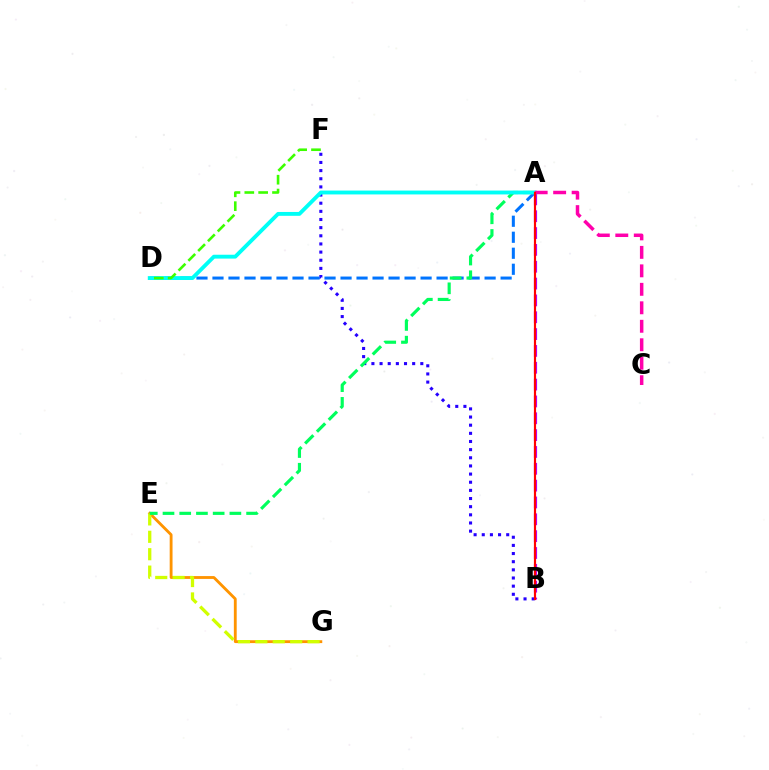{('B', 'F'): [{'color': '#2500ff', 'line_style': 'dotted', 'thickness': 2.21}], ('E', 'G'): [{'color': '#ff9400', 'line_style': 'solid', 'thickness': 2.04}, {'color': '#d1ff00', 'line_style': 'dashed', 'thickness': 2.36}], ('A', 'D'): [{'color': '#0074ff', 'line_style': 'dashed', 'thickness': 2.17}, {'color': '#00fff6', 'line_style': 'solid', 'thickness': 2.78}], ('A', 'B'): [{'color': '#b900ff', 'line_style': 'dashed', 'thickness': 2.29}, {'color': '#ff0000', 'line_style': 'solid', 'thickness': 1.57}], ('A', 'E'): [{'color': '#00ff5c', 'line_style': 'dashed', 'thickness': 2.27}], ('A', 'C'): [{'color': '#ff00ac', 'line_style': 'dashed', 'thickness': 2.51}], ('D', 'F'): [{'color': '#3dff00', 'line_style': 'dashed', 'thickness': 1.88}]}